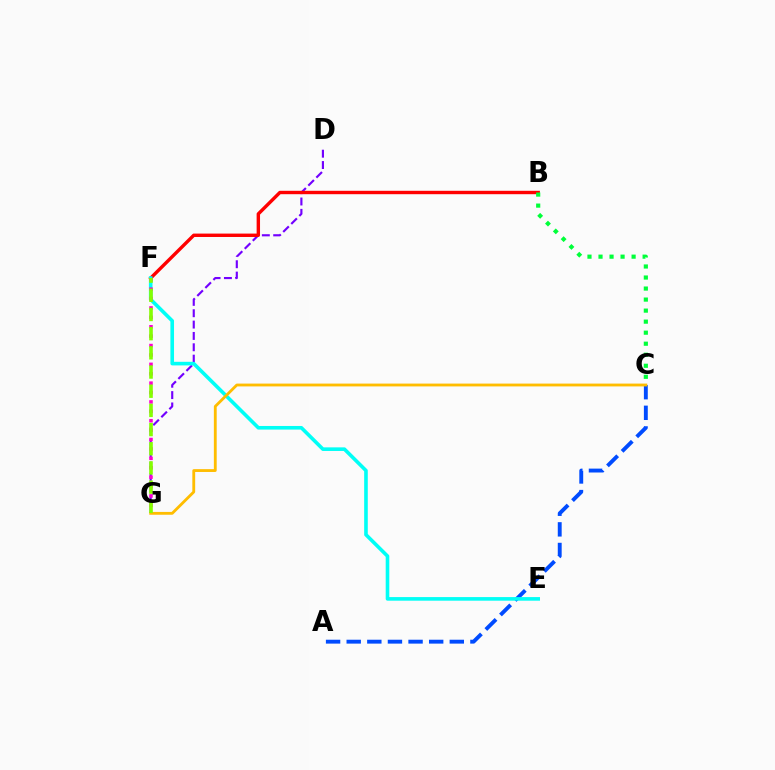{('A', 'C'): [{'color': '#004bff', 'line_style': 'dashed', 'thickness': 2.8}], ('D', 'G'): [{'color': '#7200ff', 'line_style': 'dashed', 'thickness': 1.54}], ('B', 'F'): [{'color': '#ff0000', 'line_style': 'solid', 'thickness': 2.45}], ('E', 'F'): [{'color': '#00fff6', 'line_style': 'solid', 'thickness': 2.6}], ('C', 'G'): [{'color': '#ffbd00', 'line_style': 'solid', 'thickness': 2.04}], ('F', 'G'): [{'color': '#ff00cf', 'line_style': 'dotted', 'thickness': 2.55}, {'color': '#84ff00', 'line_style': 'dashed', 'thickness': 2.61}], ('B', 'C'): [{'color': '#00ff39', 'line_style': 'dotted', 'thickness': 3.0}]}